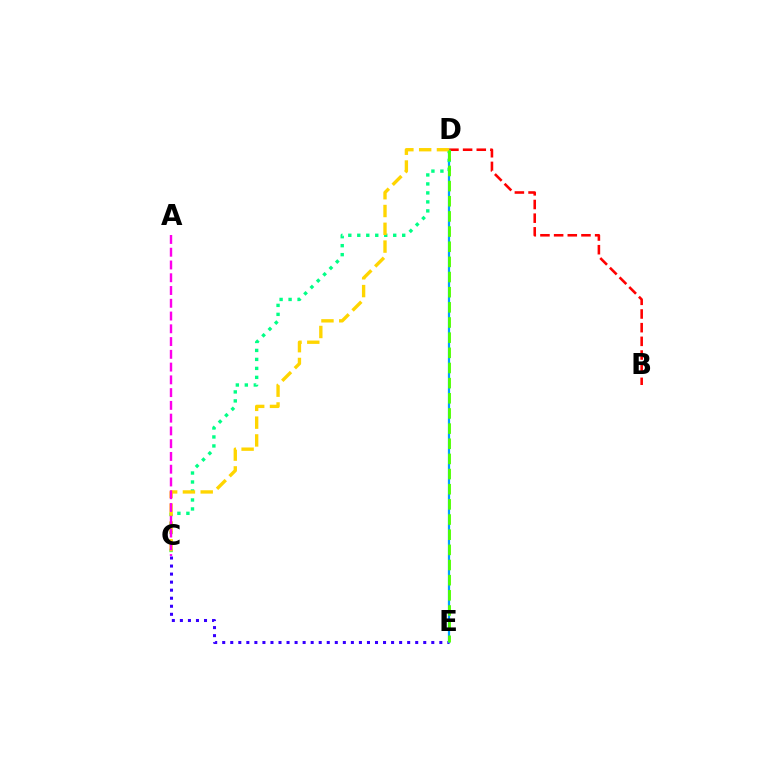{('C', 'E'): [{'color': '#3700ff', 'line_style': 'dotted', 'thickness': 2.18}], ('D', 'E'): [{'color': '#009eff', 'line_style': 'solid', 'thickness': 1.61}, {'color': '#4fff00', 'line_style': 'dashed', 'thickness': 2.06}], ('B', 'D'): [{'color': '#ff0000', 'line_style': 'dashed', 'thickness': 1.86}], ('C', 'D'): [{'color': '#00ff86', 'line_style': 'dotted', 'thickness': 2.44}, {'color': '#ffd500', 'line_style': 'dashed', 'thickness': 2.42}], ('A', 'C'): [{'color': '#ff00ed', 'line_style': 'dashed', 'thickness': 1.73}]}